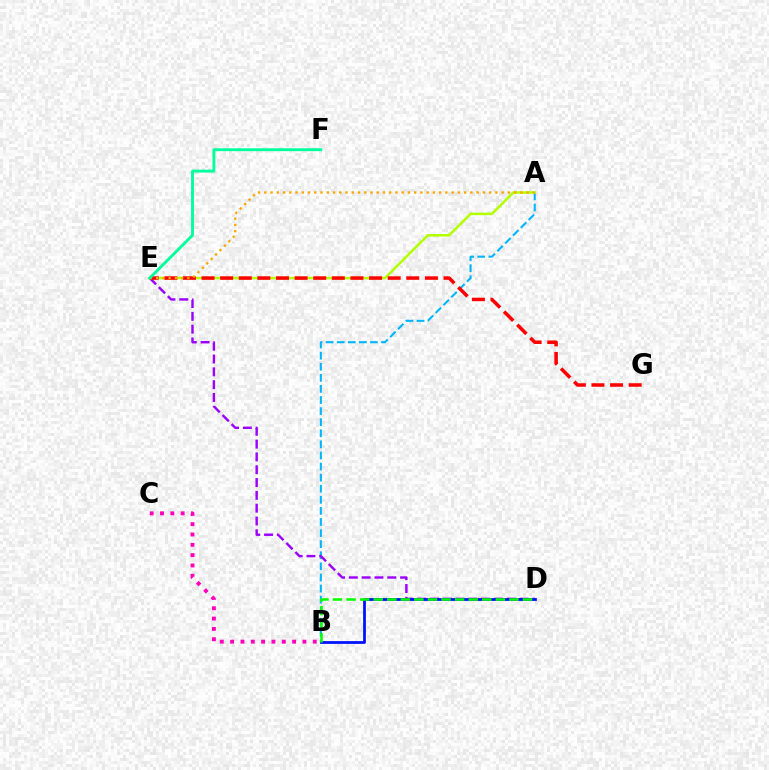{('A', 'B'): [{'color': '#00b5ff', 'line_style': 'dashed', 'thickness': 1.51}], ('B', 'C'): [{'color': '#ff00bd', 'line_style': 'dotted', 'thickness': 2.81}], ('A', 'E'): [{'color': '#b3ff00', 'line_style': 'solid', 'thickness': 1.83}, {'color': '#ffa500', 'line_style': 'dotted', 'thickness': 1.7}], ('D', 'E'): [{'color': '#9b00ff', 'line_style': 'dashed', 'thickness': 1.74}], ('E', 'G'): [{'color': '#ff0000', 'line_style': 'dashed', 'thickness': 2.53}], ('B', 'D'): [{'color': '#0010ff', 'line_style': 'solid', 'thickness': 1.98}, {'color': '#08ff00', 'line_style': 'dashed', 'thickness': 1.84}], ('E', 'F'): [{'color': '#00ff9d', 'line_style': 'solid', 'thickness': 2.08}]}